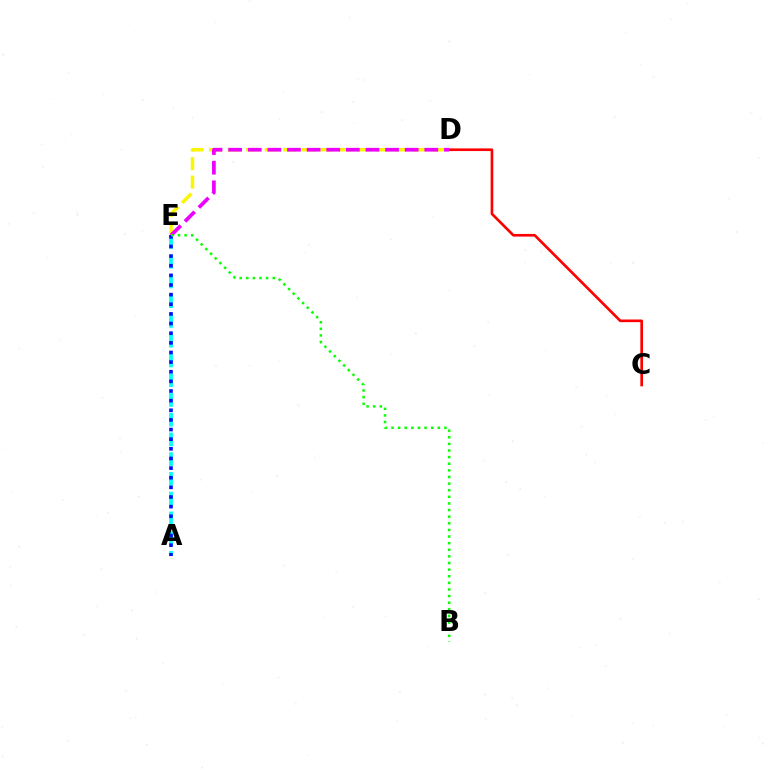{('D', 'E'): [{'color': '#fcf500', 'line_style': 'dashed', 'thickness': 2.51}, {'color': '#ee00ff', 'line_style': 'dashed', 'thickness': 2.66}], ('A', 'E'): [{'color': '#00fff6', 'line_style': 'dashed', 'thickness': 2.68}, {'color': '#0010ff', 'line_style': 'dotted', 'thickness': 2.62}], ('C', 'D'): [{'color': '#ff0000', 'line_style': 'solid', 'thickness': 1.92}], ('B', 'E'): [{'color': '#08ff00', 'line_style': 'dotted', 'thickness': 1.8}]}